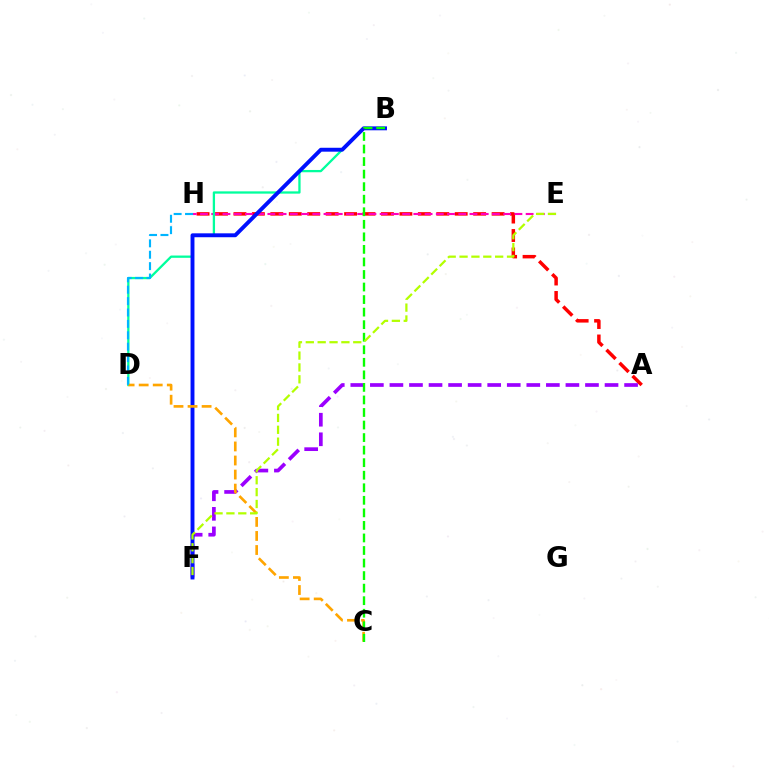{('A', 'H'): [{'color': '#ff0000', 'line_style': 'dashed', 'thickness': 2.5}], ('E', 'H'): [{'color': '#ff00bd', 'line_style': 'dashed', 'thickness': 1.53}], ('B', 'D'): [{'color': '#00ff9d', 'line_style': 'solid', 'thickness': 1.65}], ('A', 'F'): [{'color': '#9b00ff', 'line_style': 'dashed', 'thickness': 2.66}], ('B', 'F'): [{'color': '#0010ff', 'line_style': 'solid', 'thickness': 2.81}], ('C', 'D'): [{'color': '#ffa500', 'line_style': 'dashed', 'thickness': 1.91}], ('D', 'H'): [{'color': '#00b5ff', 'line_style': 'dashed', 'thickness': 1.55}], ('B', 'C'): [{'color': '#08ff00', 'line_style': 'dashed', 'thickness': 1.7}], ('E', 'F'): [{'color': '#b3ff00', 'line_style': 'dashed', 'thickness': 1.61}]}